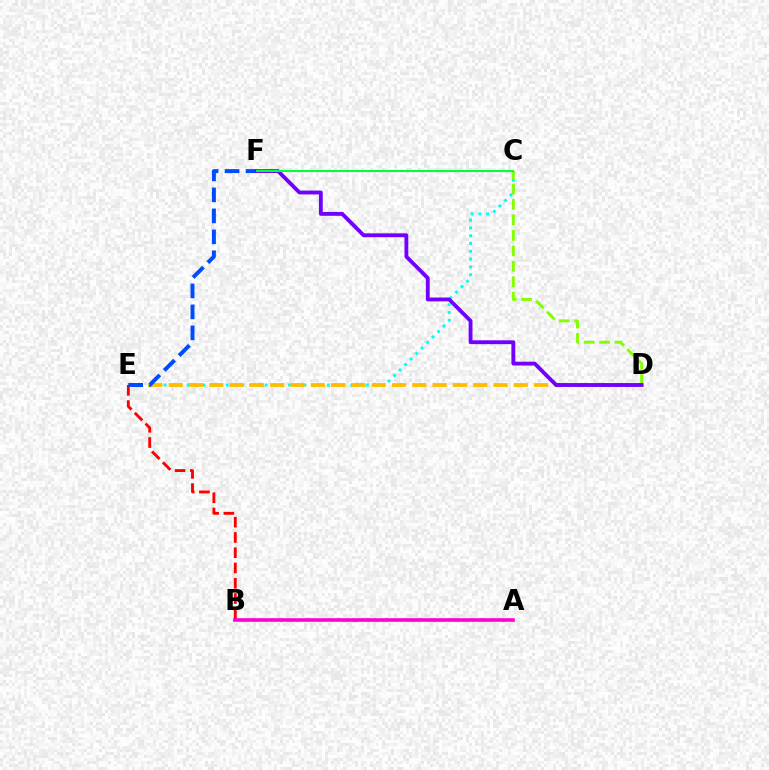{('C', 'E'): [{'color': '#00fff6', 'line_style': 'dotted', 'thickness': 2.11}], ('D', 'E'): [{'color': '#ffbd00', 'line_style': 'dashed', 'thickness': 2.76}], ('C', 'D'): [{'color': '#84ff00', 'line_style': 'dashed', 'thickness': 2.1}], ('B', 'E'): [{'color': '#ff0000', 'line_style': 'dashed', 'thickness': 2.07}], ('A', 'B'): [{'color': '#ff00cf', 'line_style': 'solid', 'thickness': 2.6}], ('E', 'F'): [{'color': '#004bff', 'line_style': 'dashed', 'thickness': 2.85}], ('D', 'F'): [{'color': '#7200ff', 'line_style': 'solid', 'thickness': 2.77}], ('C', 'F'): [{'color': '#00ff39', 'line_style': 'solid', 'thickness': 1.5}]}